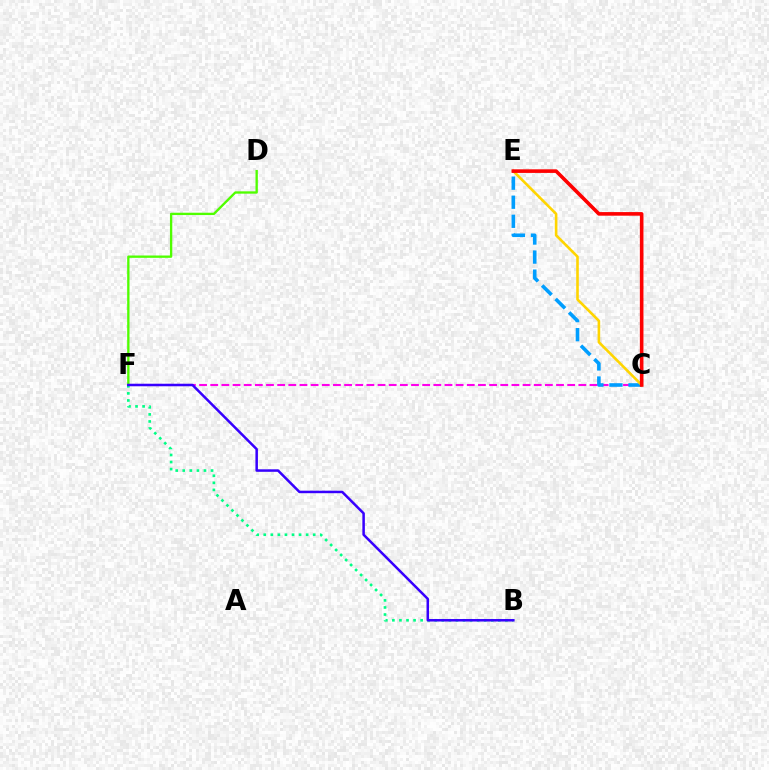{('C', 'F'): [{'color': '#ff00ed', 'line_style': 'dashed', 'thickness': 1.52}], ('D', 'F'): [{'color': '#4fff00', 'line_style': 'solid', 'thickness': 1.68}], ('C', 'E'): [{'color': '#009eff', 'line_style': 'dashed', 'thickness': 2.59}, {'color': '#ffd500', 'line_style': 'solid', 'thickness': 1.88}, {'color': '#ff0000', 'line_style': 'solid', 'thickness': 2.6}], ('B', 'F'): [{'color': '#00ff86', 'line_style': 'dotted', 'thickness': 1.92}, {'color': '#3700ff', 'line_style': 'solid', 'thickness': 1.81}]}